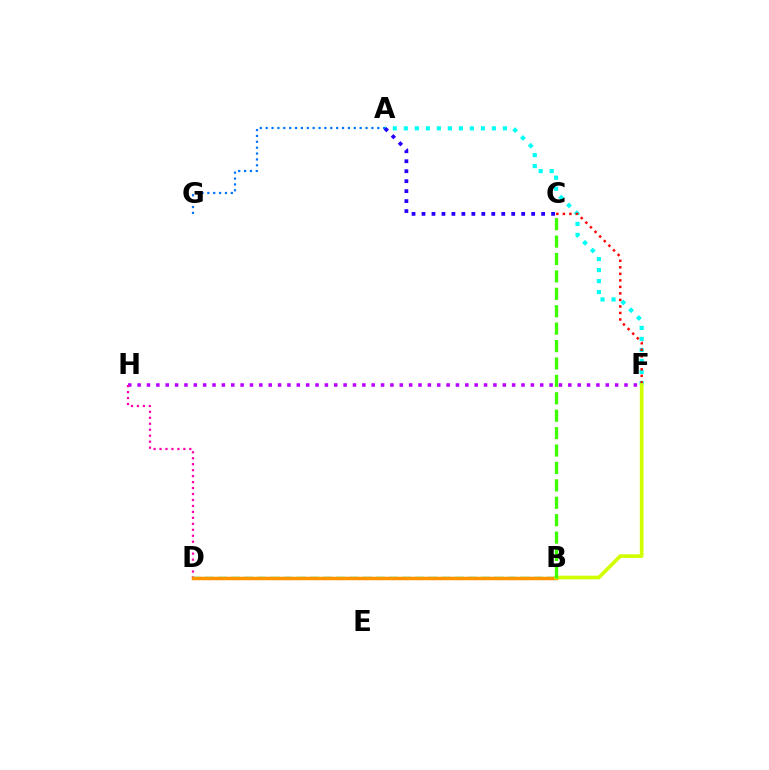{('A', 'F'): [{'color': '#00fff6', 'line_style': 'dotted', 'thickness': 2.99}], ('A', 'C'): [{'color': '#2500ff', 'line_style': 'dotted', 'thickness': 2.71}], ('F', 'H'): [{'color': '#b900ff', 'line_style': 'dotted', 'thickness': 2.54}], ('A', 'G'): [{'color': '#0074ff', 'line_style': 'dotted', 'thickness': 1.6}], ('D', 'H'): [{'color': '#ff00ac', 'line_style': 'dotted', 'thickness': 1.62}], ('C', 'F'): [{'color': '#ff0000', 'line_style': 'dotted', 'thickness': 1.77}], ('B', 'D'): [{'color': '#00ff5c', 'line_style': 'dashed', 'thickness': 1.79}, {'color': '#ff9400', 'line_style': 'solid', 'thickness': 2.5}], ('B', 'F'): [{'color': '#d1ff00', 'line_style': 'solid', 'thickness': 2.65}], ('B', 'C'): [{'color': '#3dff00', 'line_style': 'dashed', 'thickness': 2.37}]}